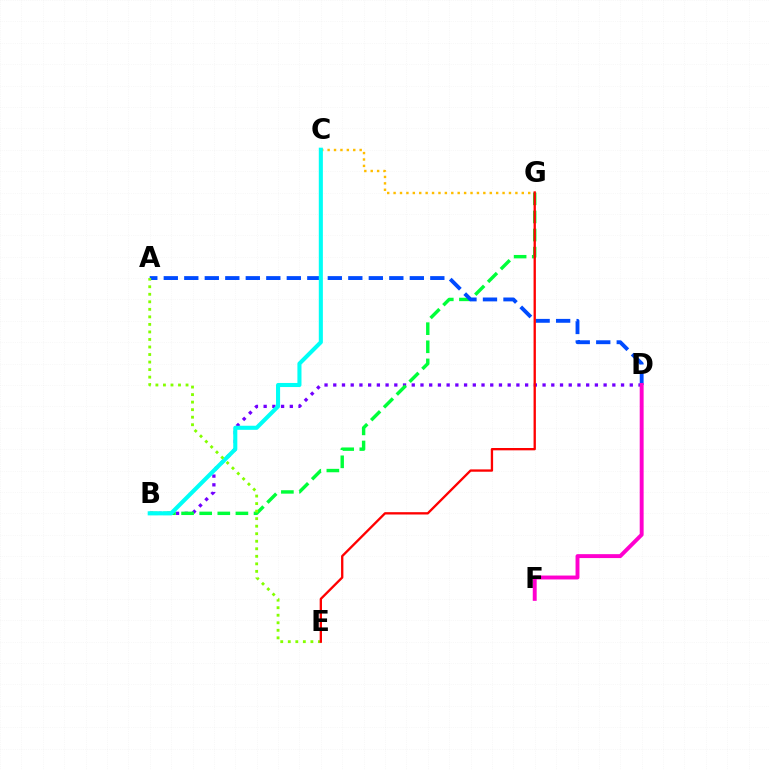{('C', 'G'): [{'color': '#ffbd00', 'line_style': 'dotted', 'thickness': 1.74}], ('B', 'D'): [{'color': '#7200ff', 'line_style': 'dotted', 'thickness': 2.37}], ('B', 'G'): [{'color': '#00ff39', 'line_style': 'dashed', 'thickness': 2.46}], ('A', 'D'): [{'color': '#004bff', 'line_style': 'dashed', 'thickness': 2.79}], ('B', 'C'): [{'color': '#00fff6', 'line_style': 'solid', 'thickness': 2.94}], ('D', 'F'): [{'color': '#ff00cf', 'line_style': 'solid', 'thickness': 2.82}], ('A', 'E'): [{'color': '#84ff00', 'line_style': 'dotted', 'thickness': 2.05}], ('E', 'G'): [{'color': '#ff0000', 'line_style': 'solid', 'thickness': 1.67}]}